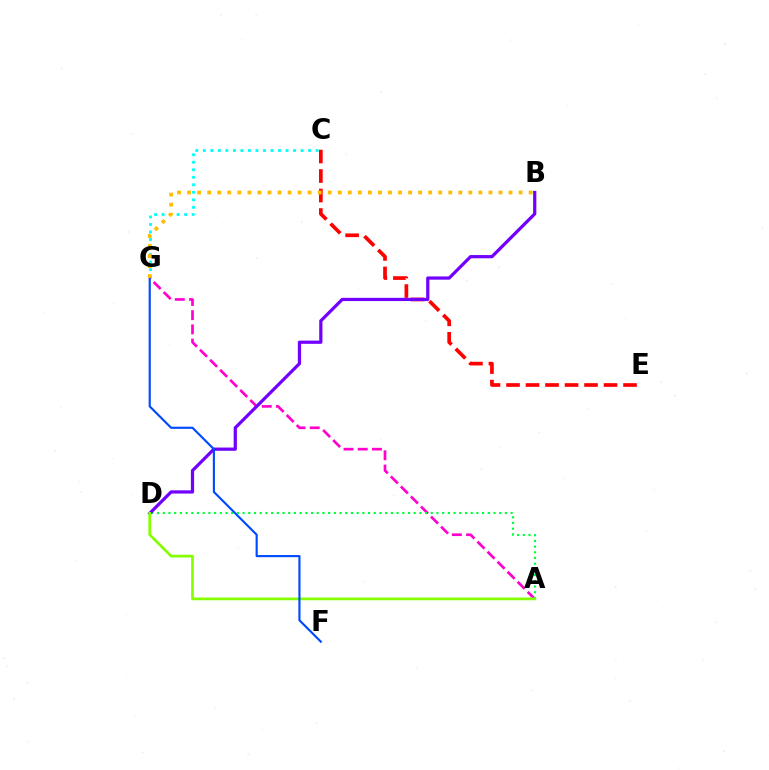{('C', 'G'): [{'color': '#00fff6', 'line_style': 'dotted', 'thickness': 2.04}], ('A', 'G'): [{'color': '#ff00cf', 'line_style': 'dashed', 'thickness': 1.93}], ('A', 'D'): [{'color': '#00ff39', 'line_style': 'dotted', 'thickness': 1.55}, {'color': '#84ff00', 'line_style': 'solid', 'thickness': 1.96}], ('C', 'E'): [{'color': '#ff0000', 'line_style': 'dashed', 'thickness': 2.65}], ('B', 'D'): [{'color': '#7200ff', 'line_style': 'solid', 'thickness': 2.32}], ('F', 'G'): [{'color': '#004bff', 'line_style': 'solid', 'thickness': 1.55}], ('B', 'G'): [{'color': '#ffbd00', 'line_style': 'dotted', 'thickness': 2.73}]}